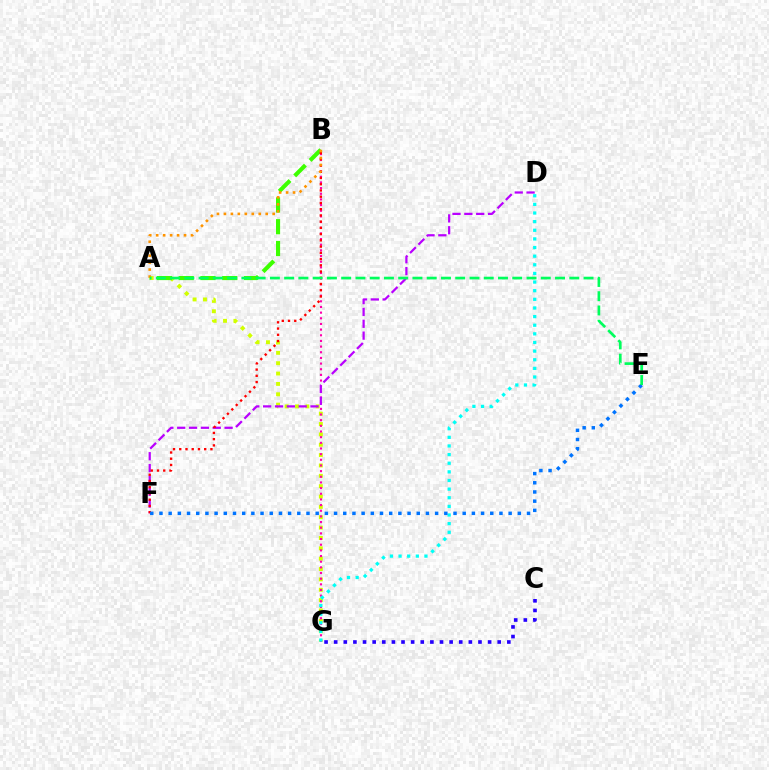{('A', 'G'): [{'color': '#d1ff00', 'line_style': 'dotted', 'thickness': 2.81}], ('B', 'G'): [{'color': '#ff00ac', 'line_style': 'dotted', 'thickness': 1.54}], ('C', 'G'): [{'color': '#2500ff', 'line_style': 'dotted', 'thickness': 2.61}], ('D', 'F'): [{'color': '#b900ff', 'line_style': 'dashed', 'thickness': 1.61}], ('D', 'G'): [{'color': '#00fff6', 'line_style': 'dotted', 'thickness': 2.34}], ('A', 'B'): [{'color': '#3dff00', 'line_style': 'dashed', 'thickness': 2.96}, {'color': '#ff9400', 'line_style': 'dotted', 'thickness': 1.89}], ('B', 'F'): [{'color': '#ff0000', 'line_style': 'dotted', 'thickness': 1.69}], ('E', 'F'): [{'color': '#0074ff', 'line_style': 'dotted', 'thickness': 2.5}], ('A', 'E'): [{'color': '#00ff5c', 'line_style': 'dashed', 'thickness': 1.94}]}